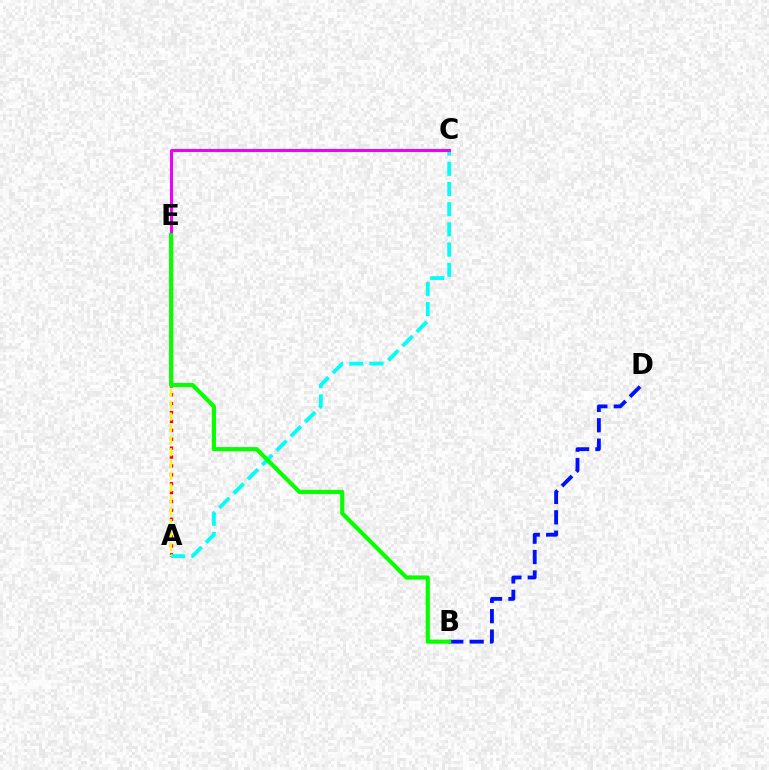{('A', 'E'): [{'color': '#ff0000', 'line_style': 'dotted', 'thickness': 2.42}, {'color': '#fcf500', 'line_style': 'dashed', 'thickness': 1.61}], ('A', 'C'): [{'color': '#00fff6', 'line_style': 'dashed', 'thickness': 2.75}], ('C', 'E'): [{'color': '#ee00ff', 'line_style': 'solid', 'thickness': 2.17}], ('B', 'D'): [{'color': '#0010ff', 'line_style': 'dashed', 'thickness': 2.77}], ('B', 'E'): [{'color': '#08ff00', 'line_style': 'solid', 'thickness': 2.99}]}